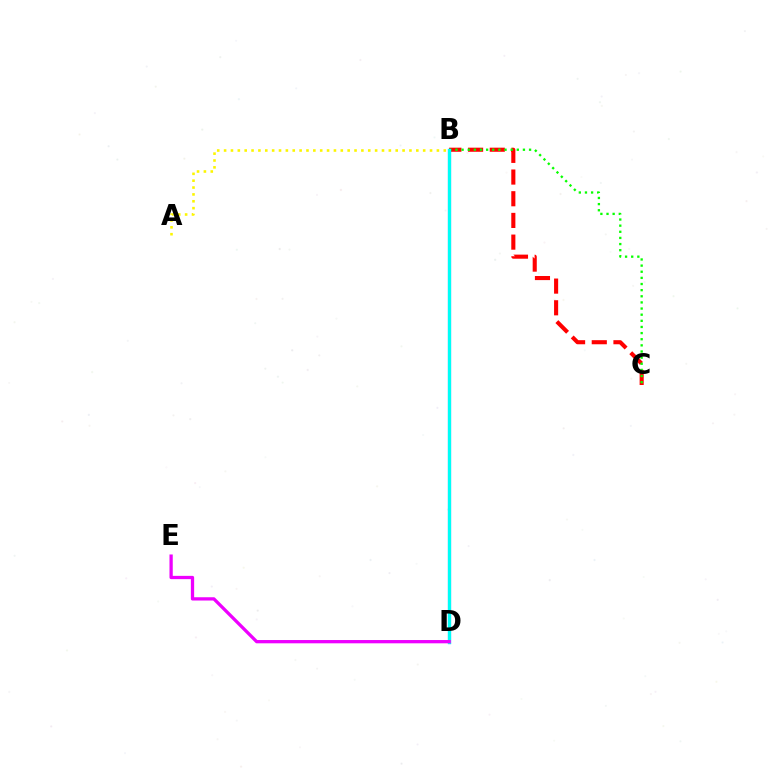{('B', 'C'): [{'color': '#ff0000', 'line_style': 'dashed', 'thickness': 2.95}, {'color': '#08ff00', 'line_style': 'dotted', 'thickness': 1.67}], ('A', 'B'): [{'color': '#fcf500', 'line_style': 'dotted', 'thickness': 1.87}], ('B', 'D'): [{'color': '#0010ff', 'line_style': 'solid', 'thickness': 2.26}, {'color': '#00fff6', 'line_style': 'solid', 'thickness': 2.29}], ('D', 'E'): [{'color': '#ee00ff', 'line_style': 'solid', 'thickness': 2.36}]}